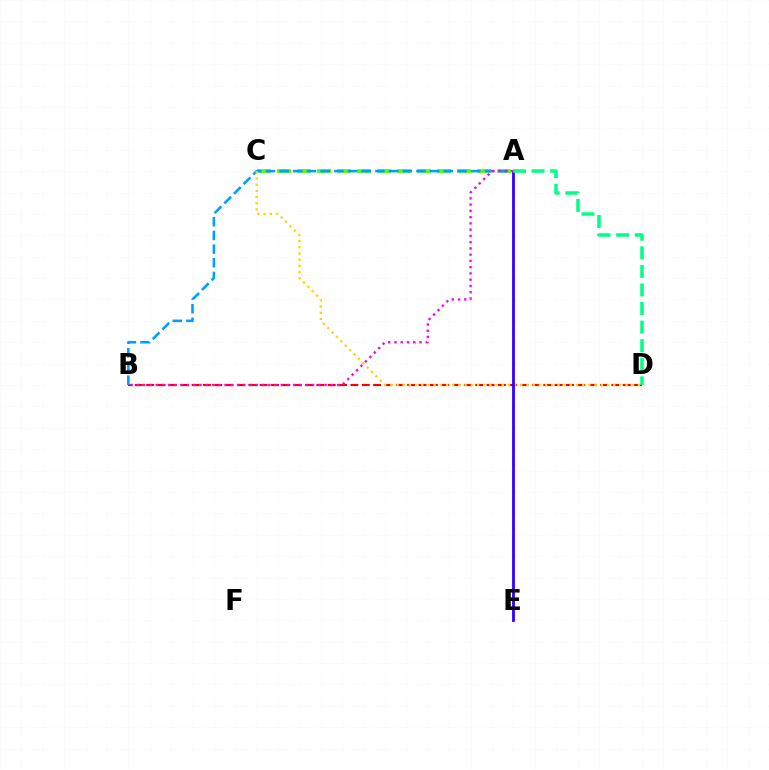{('B', 'D'): [{'color': '#ff0000', 'line_style': 'dashed', 'thickness': 1.54}], ('A', 'C'): [{'color': '#4fff00', 'line_style': 'dashed', 'thickness': 2.72}], ('A', 'B'): [{'color': '#009eff', 'line_style': 'dashed', 'thickness': 1.86}, {'color': '#ff00ed', 'line_style': 'dotted', 'thickness': 1.7}], ('C', 'D'): [{'color': '#ffd500', 'line_style': 'dotted', 'thickness': 1.68}], ('A', 'E'): [{'color': '#3700ff', 'line_style': 'solid', 'thickness': 2.03}], ('A', 'D'): [{'color': '#00ff86', 'line_style': 'dashed', 'thickness': 2.52}]}